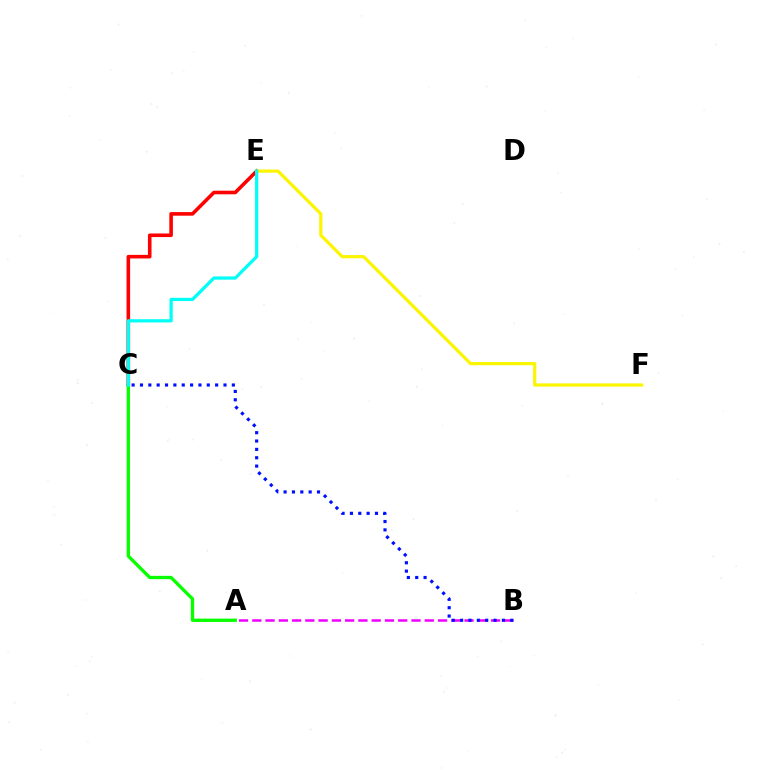{('C', 'E'): [{'color': '#ff0000', 'line_style': 'solid', 'thickness': 2.58}, {'color': '#00fff6', 'line_style': 'solid', 'thickness': 2.34}], ('A', 'B'): [{'color': '#ee00ff', 'line_style': 'dashed', 'thickness': 1.8}], ('A', 'C'): [{'color': '#08ff00', 'line_style': 'solid', 'thickness': 2.39}], ('E', 'F'): [{'color': '#fcf500', 'line_style': 'solid', 'thickness': 2.31}], ('B', 'C'): [{'color': '#0010ff', 'line_style': 'dotted', 'thickness': 2.27}]}